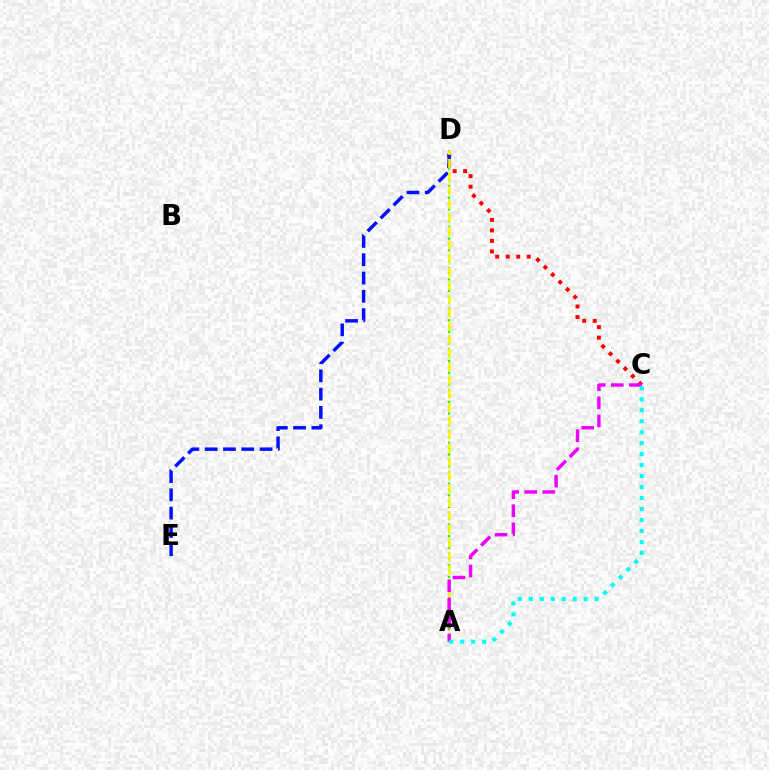{('A', 'D'): [{'color': '#08ff00', 'line_style': 'dotted', 'thickness': 1.58}, {'color': '#fcf500', 'line_style': 'dashed', 'thickness': 1.84}], ('C', 'D'): [{'color': '#ff0000', 'line_style': 'dotted', 'thickness': 2.86}], ('D', 'E'): [{'color': '#0010ff', 'line_style': 'dashed', 'thickness': 2.49}], ('A', 'C'): [{'color': '#ee00ff', 'line_style': 'dashed', 'thickness': 2.46}, {'color': '#00fff6', 'line_style': 'dotted', 'thickness': 2.98}]}